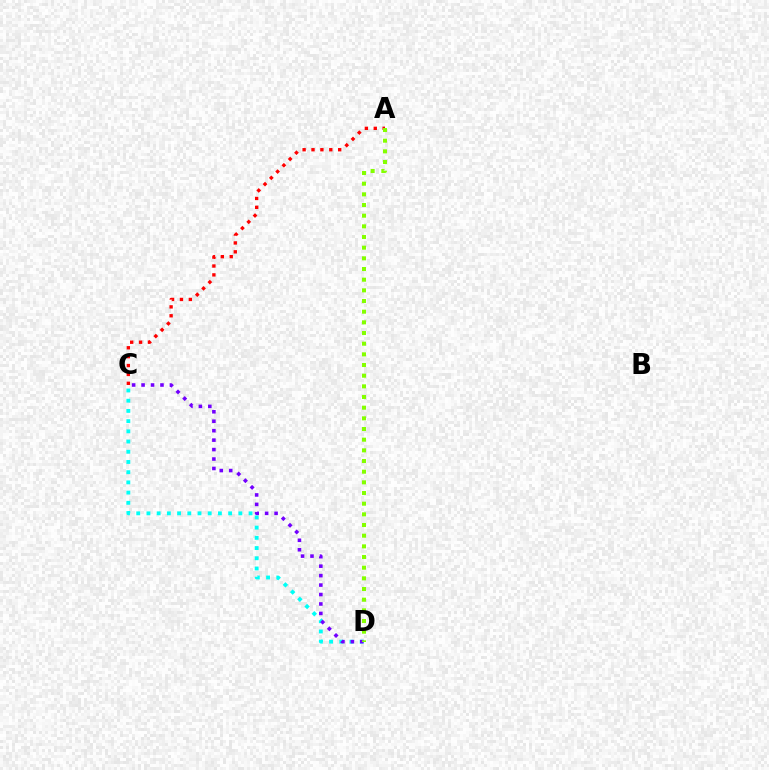{('C', 'D'): [{'color': '#00fff6', 'line_style': 'dotted', 'thickness': 2.77}, {'color': '#7200ff', 'line_style': 'dotted', 'thickness': 2.57}], ('A', 'C'): [{'color': '#ff0000', 'line_style': 'dotted', 'thickness': 2.42}], ('A', 'D'): [{'color': '#84ff00', 'line_style': 'dotted', 'thickness': 2.9}]}